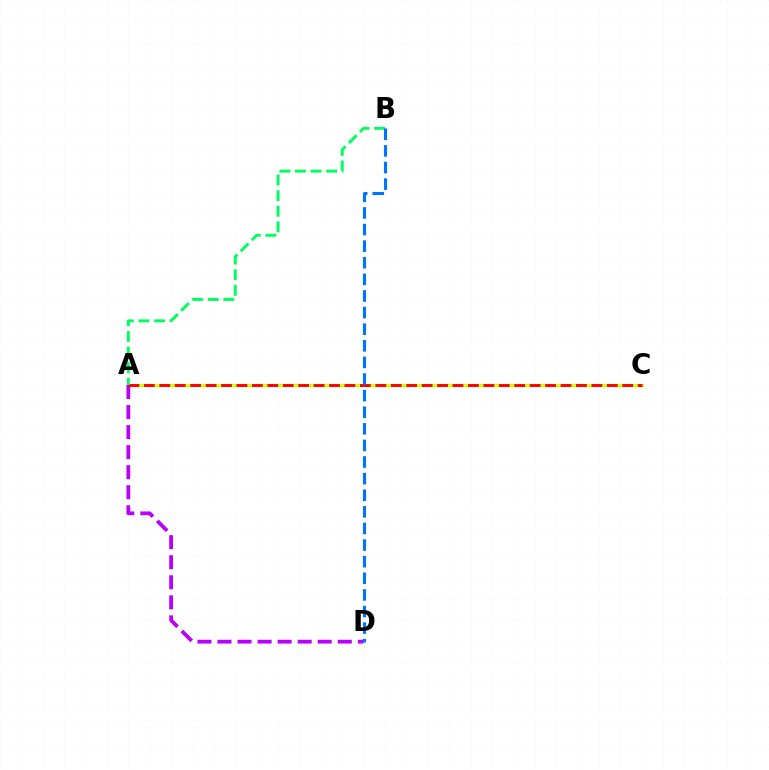{('A', 'C'): [{'color': '#d1ff00', 'line_style': 'solid', 'thickness': 2.23}, {'color': '#ff0000', 'line_style': 'dashed', 'thickness': 2.1}], ('A', 'D'): [{'color': '#b900ff', 'line_style': 'dashed', 'thickness': 2.72}], ('A', 'B'): [{'color': '#00ff5c', 'line_style': 'dashed', 'thickness': 2.12}], ('B', 'D'): [{'color': '#0074ff', 'line_style': 'dashed', 'thickness': 2.26}]}